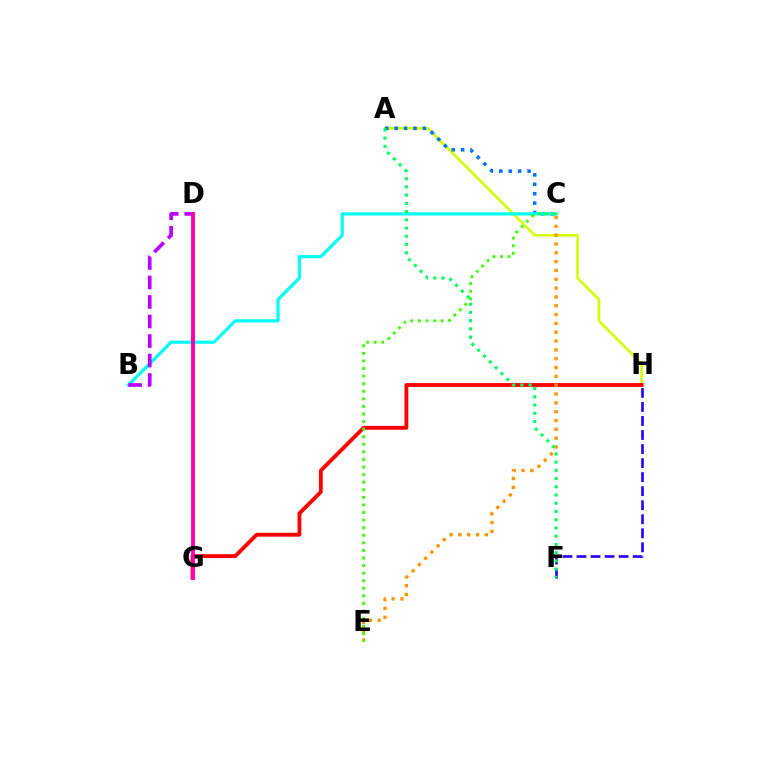{('A', 'H'): [{'color': '#d1ff00', 'line_style': 'solid', 'thickness': 1.88}], ('A', 'C'): [{'color': '#0074ff', 'line_style': 'dotted', 'thickness': 2.56}], ('G', 'H'): [{'color': '#ff0000', 'line_style': 'solid', 'thickness': 2.77}], ('B', 'C'): [{'color': '#00fff6', 'line_style': 'solid', 'thickness': 2.29}], ('F', 'H'): [{'color': '#2500ff', 'line_style': 'dashed', 'thickness': 1.91}], ('B', 'D'): [{'color': '#b900ff', 'line_style': 'dashed', 'thickness': 2.65}], ('C', 'E'): [{'color': '#ff9400', 'line_style': 'dotted', 'thickness': 2.4}, {'color': '#3dff00', 'line_style': 'dotted', 'thickness': 2.06}], ('A', 'F'): [{'color': '#00ff5c', 'line_style': 'dotted', 'thickness': 2.24}], ('D', 'G'): [{'color': '#ff00ac', 'line_style': 'solid', 'thickness': 2.81}]}